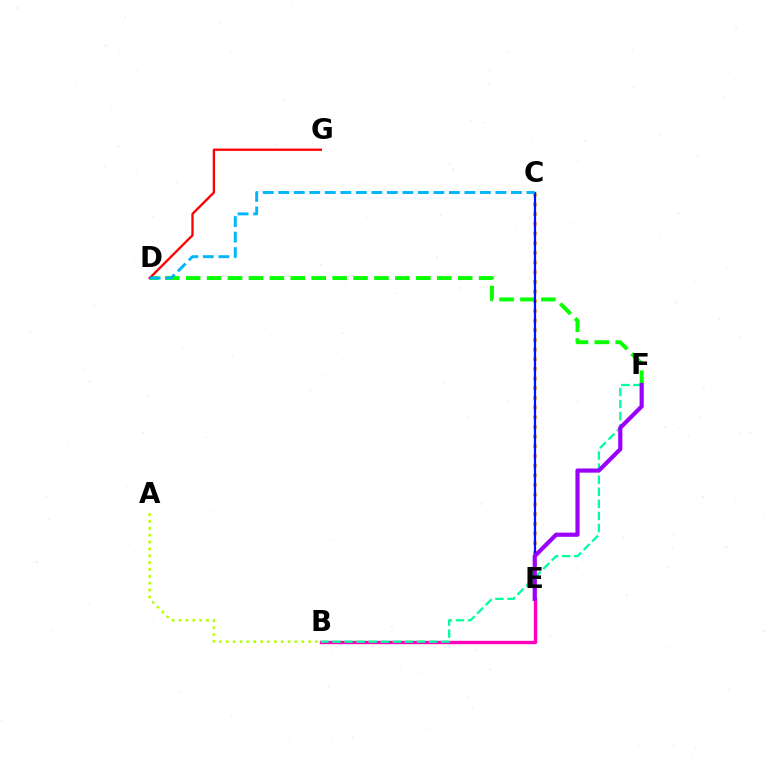{('C', 'E'): [{'color': '#ffa500', 'line_style': 'dotted', 'thickness': 2.63}, {'color': '#0010ff', 'line_style': 'solid', 'thickness': 1.61}], ('B', 'E'): [{'color': '#ff00bd', 'line_style': 'solid', 'thickness': 2.42}], ('D', 'F'): [{'color': '#08ff00', 'line_style': 'dashed', 'thickness': 2.84}], ('D', 'G'): [{'color': '#ff0000', 'line_style': 'solid', 'thickness': 1.67}], ('B', 'F'): [{'color': '#00ff9d', 'line_style': 'dashed', 'thickness': 1.64}], ('C', 'D'): [{'color': '#00b5ff', 'line_style': 'dashed', 'thickness': 2.11}], ('A', 'B'): [{'color': '#b3ff00', 'line_style': 'dotted', 'thickness': 1.86}], ('E', 'F'): [{'color': '#9b00ff', 'line_style': 'solid', 'thickness': 3.0}]}